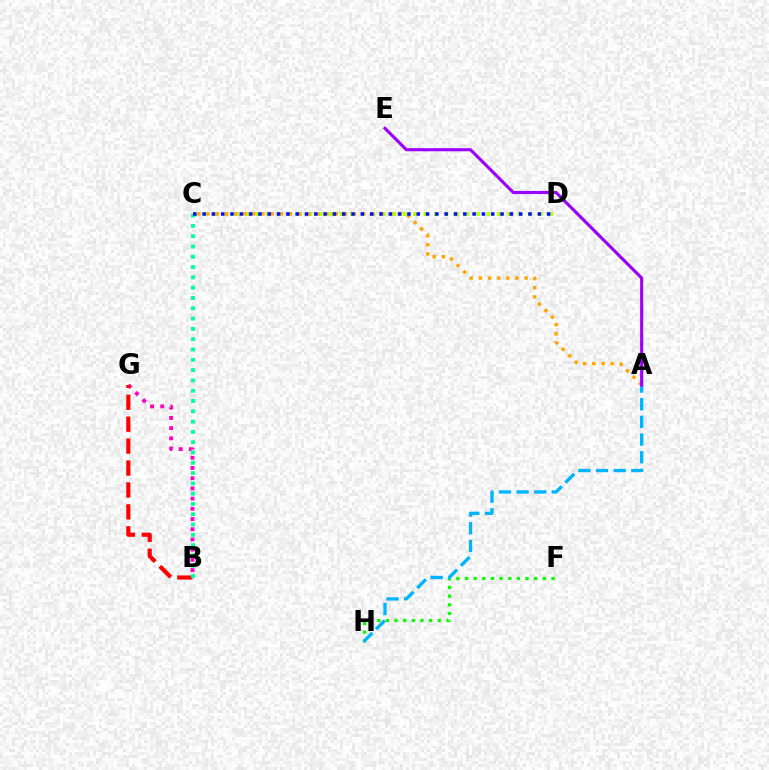{('B', 'G'): [{'color': '#ff00bd', 'line_style': 'dotted', 'thickness': 2.77}, {'color': '#ff0000', 'line_style': 'dashed', 'thickness': 2.98}], ('F', 'H'): [{'color': '#08ff00', 'line_style': 'dotted', 'thickness': 2.35}], ('C', 'D'): [{'color': '#b3ff00', 'line_style': 'dotted', 'thickness': 2.85}, {'color': '#0010ff', 'line_style': 'dotted', 'thickness': 2.53}], ('A', 'H'): [{'color': '#00b5ff', 'line_style': 'dashed', 'thickness': 2.4}], ('A', 'C'): [{'color': '#ffa500', 'line_style': 'dotted', 'thickness': 2.49}], ('B', 'C'): [{'color': '#00ff9d', 'line_style': 'dotted', 'thickness': 2.8}], ('A', 'E'): [{'color': '#9b00ff', 'line_style': 'solid', 'thickness': 2.24}]}